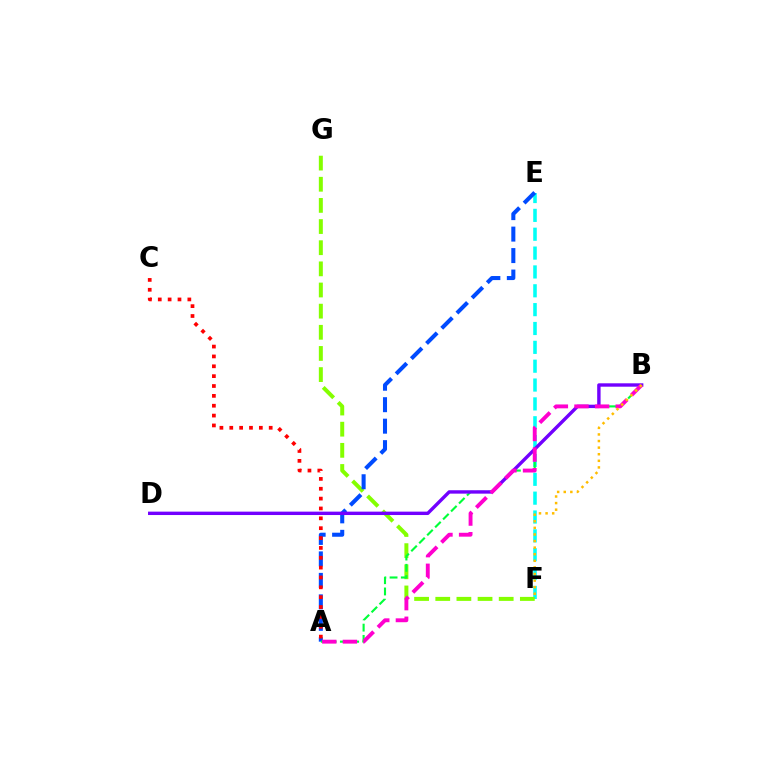{('E', 'F'): [{'color': '#00fff6', 'line_style': 'dashed', 'thickness': 2.56}], ('F', 'G'): [{'color': '#84ff00', 'line_style': 'dashed', 'thickness': 2.87}], ('A', 'E'): [{'color': '#004bff', 'line_style': 'dashed', 'thickness': 2.92}], ('A', 'B'): [{'color': '#00ff39', 'line_style': 'dashed', 'thickness': 1.53}, {'color': '#ff00cf', 'line_style': 'dashed', 'thickness': 2.8}], ('A', 'C'): [{'color': '#ff0000', 'line_style': 'dotted', 'thickness': 2.68}], ('B', 'D'): [{'color': '#7200ff', 'line_style': 'solid', 'thickness': 2.44}], ('B', 'F'): [{'color': '#ffbd00', 'line_style': 'dotted', 'thickness': 1.79}]}